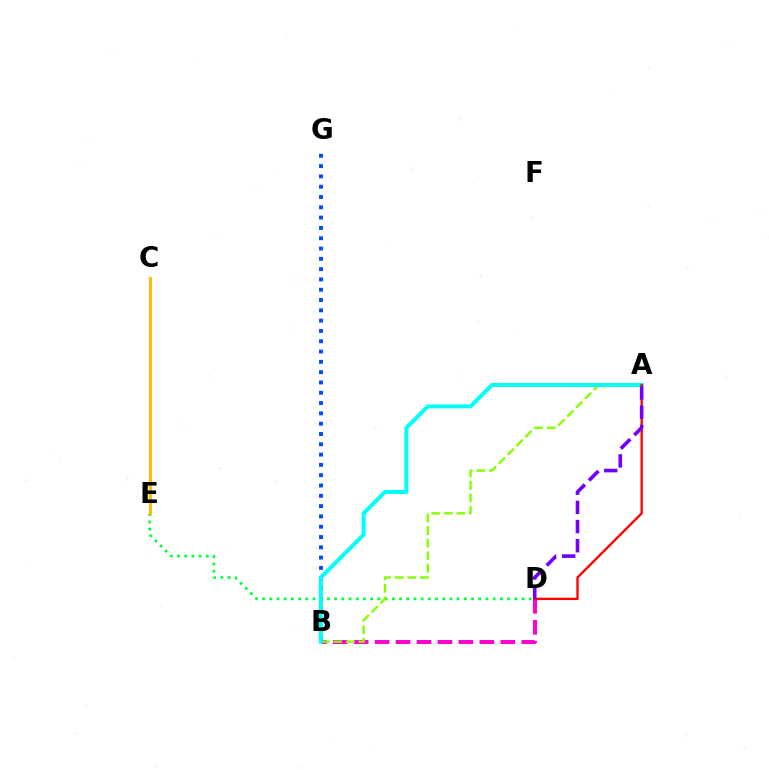{('D', 'E'): [{'color': '#00ff39', 'line_style': 'dotted', 'thickness': 1.96}], ('B', 'D'): [{'color': '#ff00cf', 'line_style': 'dashed', 'thickness': 2.85}], ('A', 'B'): [{'color': '#84ff00', 'line_style': 'dashed', 'thickness': 1.71}, {'color': '#00fff6', 'line_style': 'solid', 'thickness': 2.86}], ('B', 'G'): [{'color': '#004bff', 'line_style': 'dotted', 'thickness': 2.8}], ('A', 'D'): [{'color': '#ff0000', 'line_style': 'solid', 'thickness': 1.68}, {'color': '#7200ff', 'line_style': 'dashed', 'thickness': 2.61}], ('C', 'E'): [{'color': '#ffbd00', 'line_style': 'solid', 'thickness': 2.13}]}